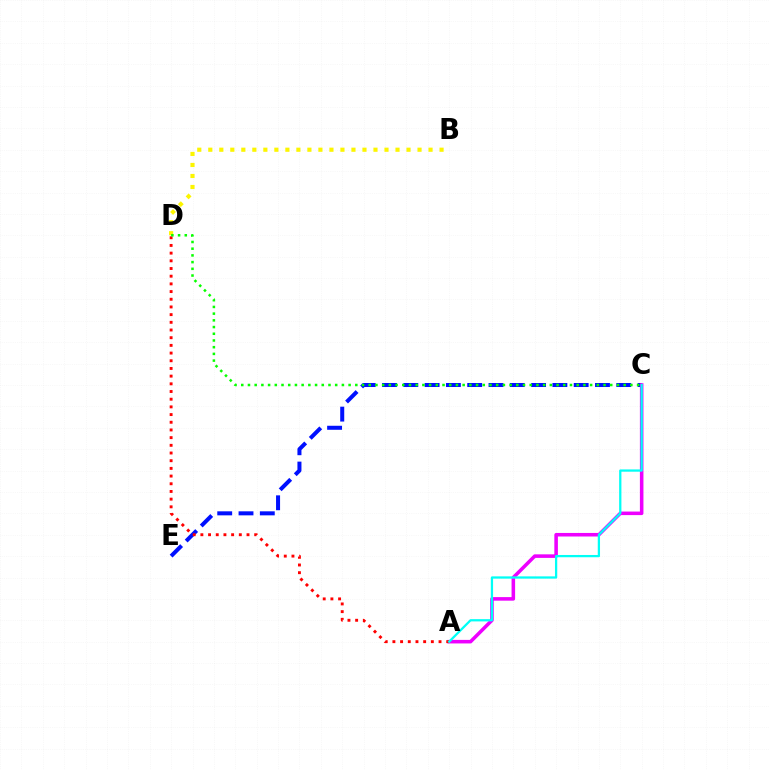{('B', 'D'): [{'color': '#fcf500', 'line_style': 'dotted', 'thickness': 2.99}], ('C', 'E'): [{'color': '#0010ff', 'line_style': 'dashed', 'thickness': 2.89}], ('A', 'C'): [{'color': '#ee00ff', 'line_style': 'solid', 'thickness': 2.55}, {'color': '#00fff6', 'line_style': 'solid', 'thickness': 1.63}], ('A', 'D'): [{'color': '#ff0000', 'line_style': 'dotted', 'thickness': 2.09}], ('C', 'D'): [{'color': '#08ff00', 'line_style': 'dotted', 'thickness': 1.82}]}